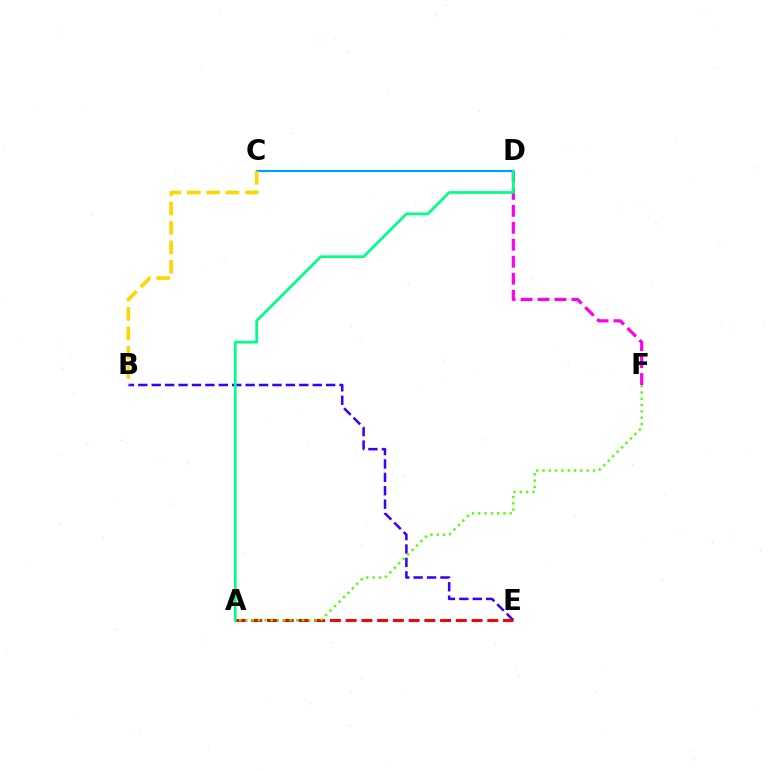{('C', 'D'): [{'color': '#009eff', 'line_style': 'solid', 'thickness': 1.57}], ('D', 'F'): [{'color': '#ff00ed', 'line_style': 'dashed', 'thickness': 2.31}], ('B', 'E'): [{'color': '#3700ff', 'line_style': 'dashed', 'thickness': 1.82}], ('A', 'E'): [{'color': '#ff0000', 'line_style': 'dashed', 'thickness': 2.14}], ('A', 'D'): [{'color': '#00ff86', 'line_style': 'solid', 'thickness': 1.95}], ('A', 'F'): [{'color': '#4fff00', 'line_style': 'dotted', 'thickness': 1.71}], ('B', 'C'): [{'color': '#ffd500', 'line_style': 'dashed', 'thickness': 2.63}]}